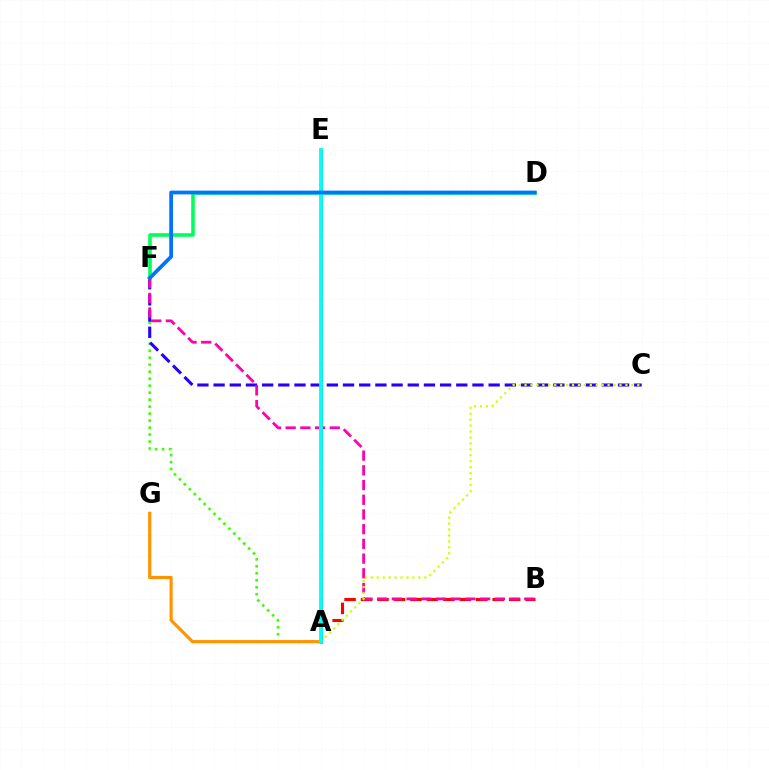{('A', 'F'): [{'color': '#3dff00', 'line_style': 'dotted', 'thickness': 1.9}], ('C', 'F'): [{'color': '#2500ff', 'line_style': 'dashed', 'thickness': 2.2}], ('A', 'B'): [{'color': '#ff0000', 'line_style': 'dashed', 'thickness': 2.24}], ('D', 'F'): [{'color': '#00ff5c', 'line_style': 'solid', 'thickness': 2.59}, {'color': '#0074ff', 'line_style': 'solid', 'thickness': 2.7}], ('A', 'E'): [{'color': '#b900ff', 'line_style': 'solid', 'thickness': 2.22}, {'color': '#00fff6', 'line_style': 'solid', 'thickness': 2.73}], ('B', 'F'): [{'color': '#ff00ac', 'line_style': 'dashed', 'thickness': 2.0}], ('A', 'G'): [{'color': '#ff9400', 'line_style': 'solid', 'thickness': 2.28}], ('A', 'C'): [{'color': '#d1ff00', 'line_style': 'dotted', 'thickness': 1.61}]}